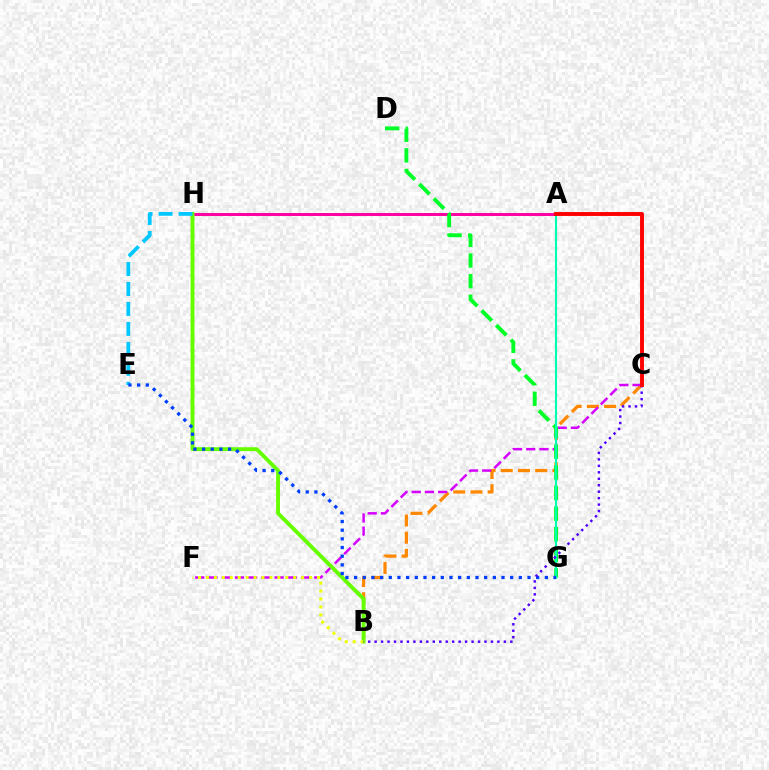{('B', 'C'): [{'color': '#ff8800', 'line_style': 'dashed', 'thickness': 2.34}, {'color': '#4f00ff', 'line_style': 'dotted', 'thickness': 1.76}], ('A', 'H'): [{'color': '#ff00a0', 'line_style': 'solid', 'thickness': 2.12}], ('C', 'F'): [{'color': '#d600ff', 'line_style': 'dashed', 'thickness': 1.8}], ('B', 'H'): [{'color': '#66ff00', 'line_style': 'solid', 'thickness': 2.8}], ('D', 'G'): [{'color': '#00ff27', 'line_style': 'dashed', 'thickness': 2.8}], ('A', 'G'): [{'color': '#00ffaf', 'line_style': 'solid', 'thickness': 1.51}], ('E', 'H'): [{'color': '#00c7ff', 'line_style': 'dashed', 'thickness': 2.71}], ('B', 'F'): [{'color': '#eeff00', 'line_style': 'dotted', 'thickness': 2.16}], ('E', 'G'): [{'color': '#003fff', 'line_style': 'dotted', 'thickness': 2.36}], ('A', 'C'): [{'color': '#ff0000', 'line_style': 'solid', 'thickness': 2.8}]}